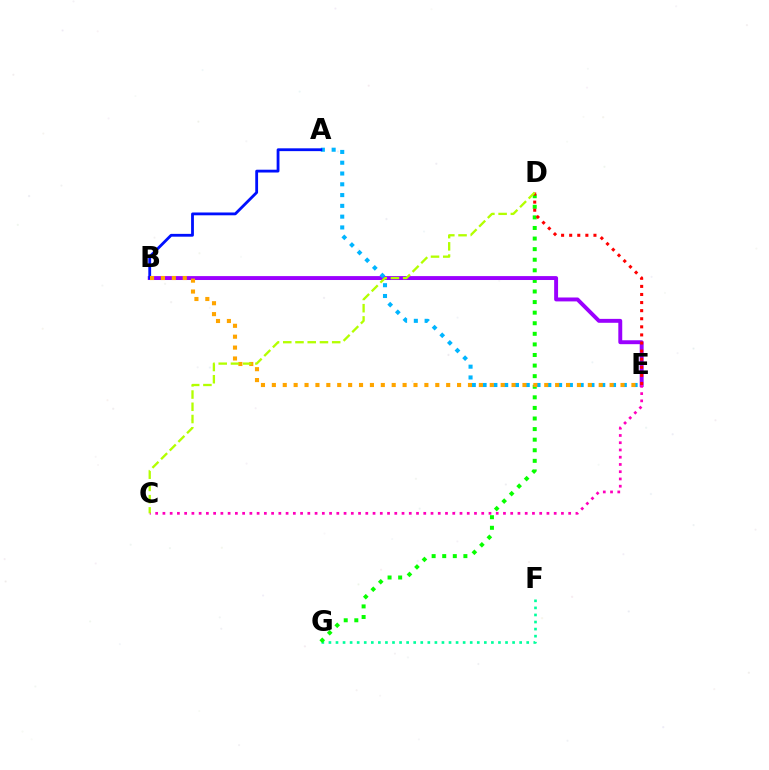{('F', 'G'): [{'color': '#00ff9d', 'line_style': 'dotted', 'thickness': 1.92}], ('D', 'G'): [{'color': '#08ff00', 'line_style': 'dotted', 'thickness': 2.88}], ('B', 'E'): [{'color': '#9b00ff', 'line_style': 'solid', 'thickness': 2.82}, {'color': '#ffa500', 'line_style': 'dotted', 'thickness': 2.96}], ('A', 'E'): [{'color': '#00b5ff', 'line_style': 'dotted', 'thickness': 2.93}], ('D', 'E'): [{'color': '#ff0000', 'line_style': 'dotted', 'thickness': 2.2}], ('A', 'B'): [{'color': '#0010ff', 'line_style': 'solid', 'thickness': 2.02}], ('C', 'E'): [{'color': '#ff00bd', 'line_style': 'dotted', 'thickness': 1.97}], ('C', 'D'): [{'color': '#b3ff00', 'line_style': 'dashed', 'thickness': 1.66}]}